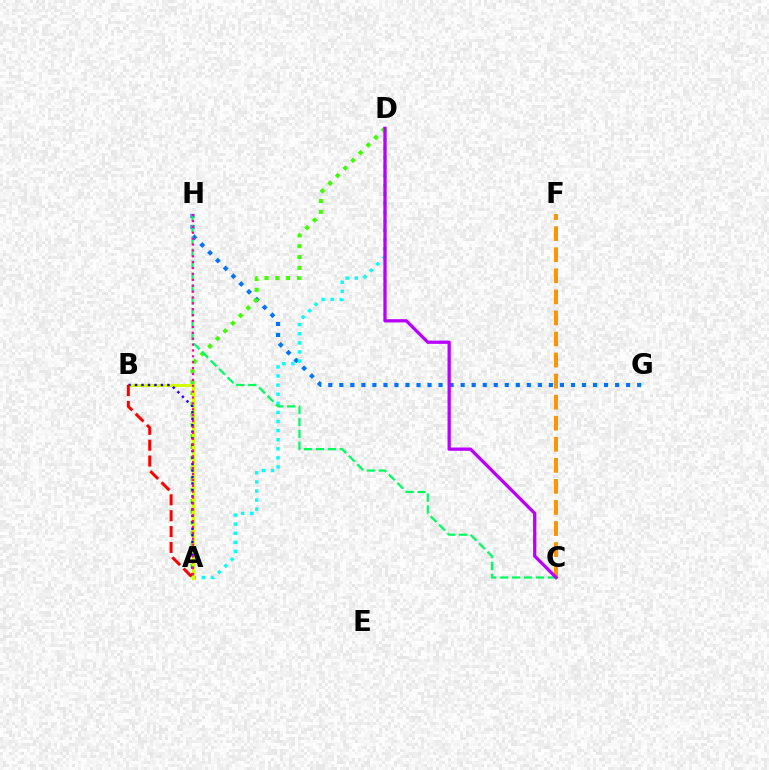{('G', 'H'): [{'color': '#0074ff', 'line_style': 'dotted', 'thickness': 3.0}], ('A', 'D'): [{'color': '#3dff00', 'line_style': 'dotted', 'thickness': 2.94}, {'color': '#00fff6', 'line_style': 'dotted', 'thickness': 2.47}], ('C', 'F'): [{'color': '#ff9400', 'line_style': 'dashed', 'thickness': 2.86}], ('A', 'B'): [{'color': '#d1ff00', 'line_style': 'solid', 'thickness': 2.16}, {'color': '#2500ff', 'line_style': 'dotted', 'thickness': 1.76}, {'color': '#ff0000', 'line_style': 'dashed', 'thickness': 2.16}], ('C', 'H'): [{'color': '#00ff5c', 'line_style': 'dashed', 'thickness': 1.62}], ('A', 'H'): [{'color': '#ff00ac', 'line_style': 'dotted', 'thickness': 1.6}], ('C', 'D'): [{'color': '#b900ff', 'line_style': 'solid', 'thickness': 2.36}]}